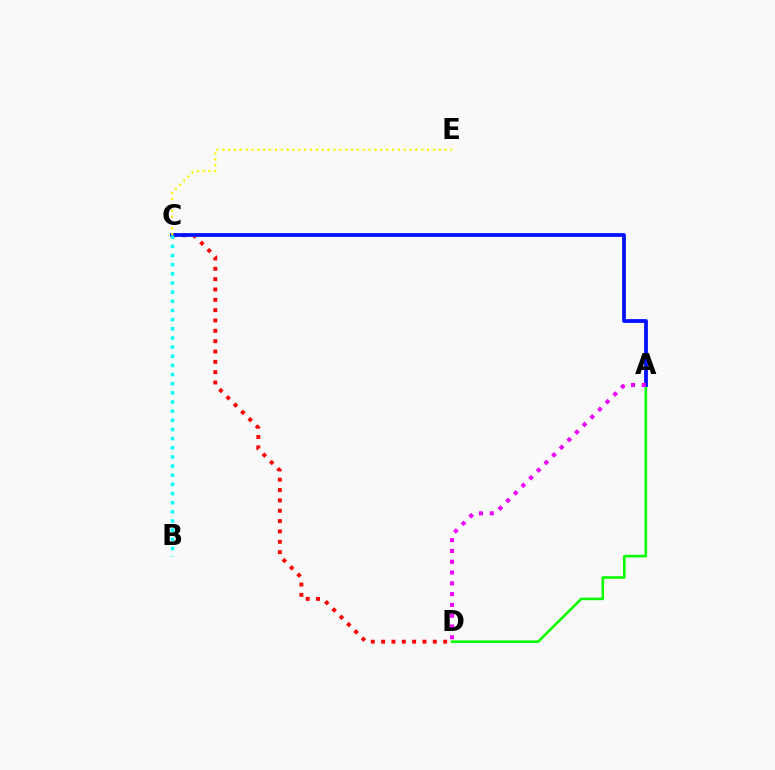{('A', 'D'): [{'color': '#08ff00', 'line_style': 'solid', 'thickness': 1.86}, {'color': '#ee00ff', 'line_style': 'dotted', 'thickness': 2.93}], ('C', 'D'): [{'color': '#ff0000', 'line_style': 'dotted', 'thickness': 2.81}], ('A', 'C'): [{'color': '#0010ff', 'line_style': 'solid', 'thickness': 2.71}], ('C', 'E'): [{'color': '#fcf500', 'line_style': 'dotted', 'thickness': 1.59}], ('B', 'C'): [{'color': '#00fff6', 'line_style': 'dotted', 'thickness': 2.49}]}